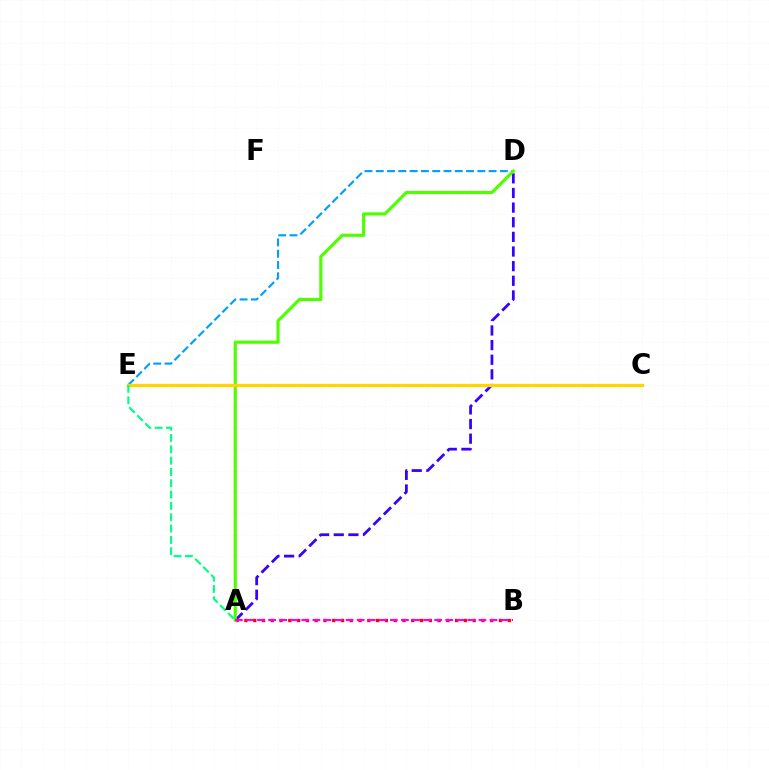{('D', 'E'): [{'color': '#009eff', 'line_style': 'dashed', 'thickness': 1.53}], ('A', 'D'): [{'color': '#3700ff', 'line_style': 'dashed', 'thickness': 1.99}, {'color': '#4fff00', 'line_style': 'solid', 'thickness': 2.27}], ('A', 'B'): [{'color': '#ff0000', 'line_style': 'dotted', 'thickness': 2.39}, {'color': '#ff00ed', 'line_style': 'dashed', 'thickness': 1.5}], ('C', 'E'): [{'color': '#ffd500', 'line_style': 'solid', 'thickness': 2.38}], ('A', 'E'): [{'color': '#00ff86', 'line_style': 'dashed', 'thickness': 1.54}]}